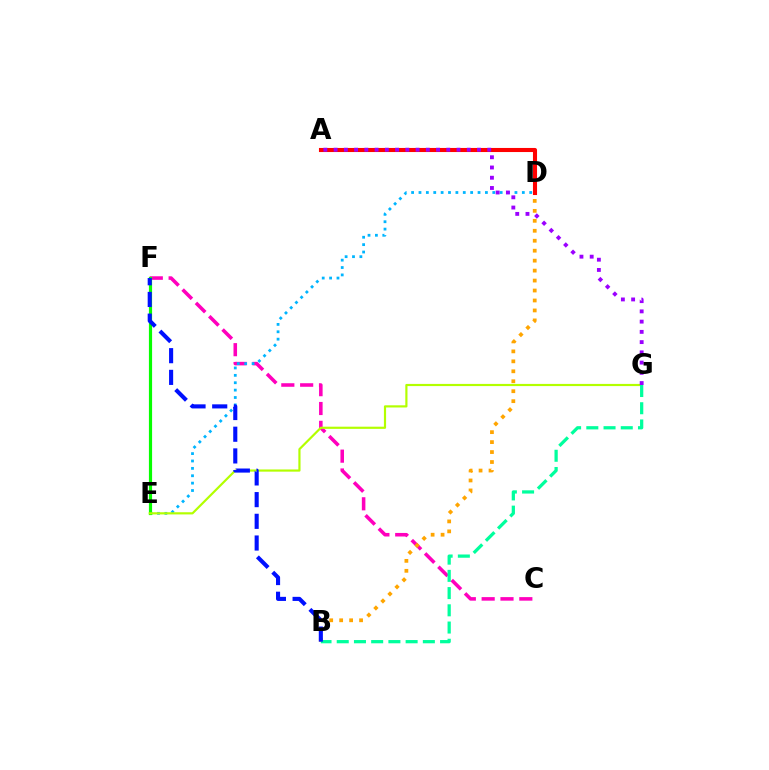{('C', 'F'): [{'color': '#ff00bd', 'line_style': 'dashed', 'thickness': 2.56}], ('D', 'E'): [{'color': '#00b5ff', 'line_style': 'dotted', 'thickness': 2.01}], ('B', 'D'): [{'color': '#ffa500', 'line_style': 'dotted', 'thickness': 2.71}], ('A', 'D'): [{'color': '#ff0000', 'line_style': 'solid', 'thickness': 2.94}], ('E', 'F'): [{'color': '#08ff00', 'line_style': 'solid', 'thickness': 2.29}], ('E', 'G'): [{'color': '#b3ff00', 'line_style': 'solid', 'thickness': 1.57}], ('B', 'G'): [{'color': '#00ff9d', 'line_style': 'dashed', 'thickness': 2.34}], ('B', 'F'): [{'color': '#0010ff', 'line_style': 'dashed', 'thickness': 2.95}], ('A', 'G'): [{'color': '#9b00ff', 'line_style': 'dotted', 'thickness': 2.78}]}